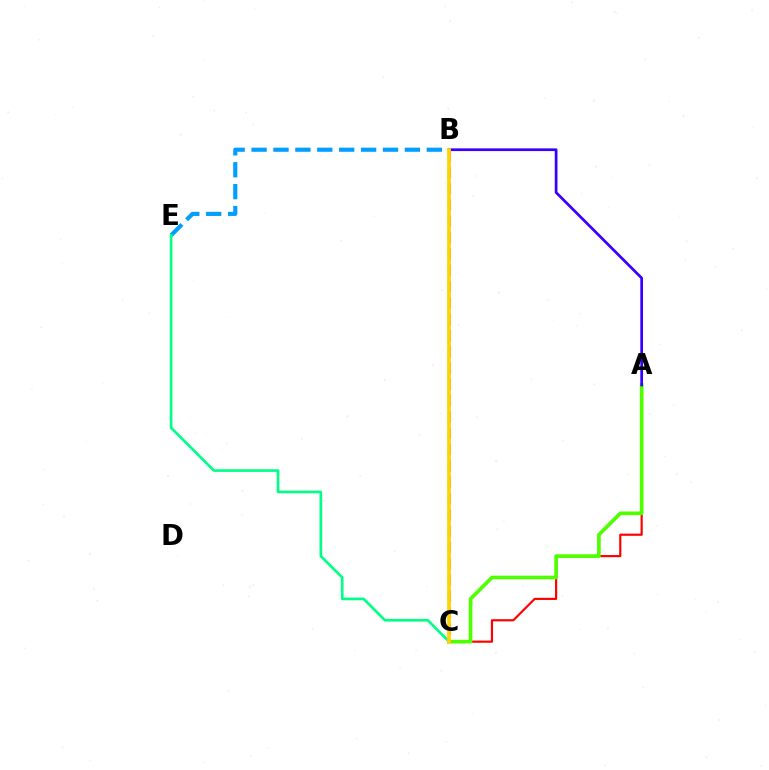{('B', 'E'): [{'color': '#009eff', 'line_style': 'dashed', 'thickness': 2.98}], ('A', 'C'): [{'color': '#ff0000', 'line_style': 'solid', 'thickness': 1.56}, {'color': '#4fff00', 'line_style': 'solid', 'thickness': 2.65}], ('C', 'E'): [{'color': '#00ff86', 'line_style': 'solid', 'thickness': 1.91}], ('A', 'B'): [{'color': '#3700ff', 'line_style': 'solid', 'thickness': 1.96}], ('B', 'C'): [{'color': '#ff00ed', 'line_style': 'dashed', 'thickness': 2.21}, {'color': '#ffd500', 'line_style': 'solid', 'thickness': 2.69}]}